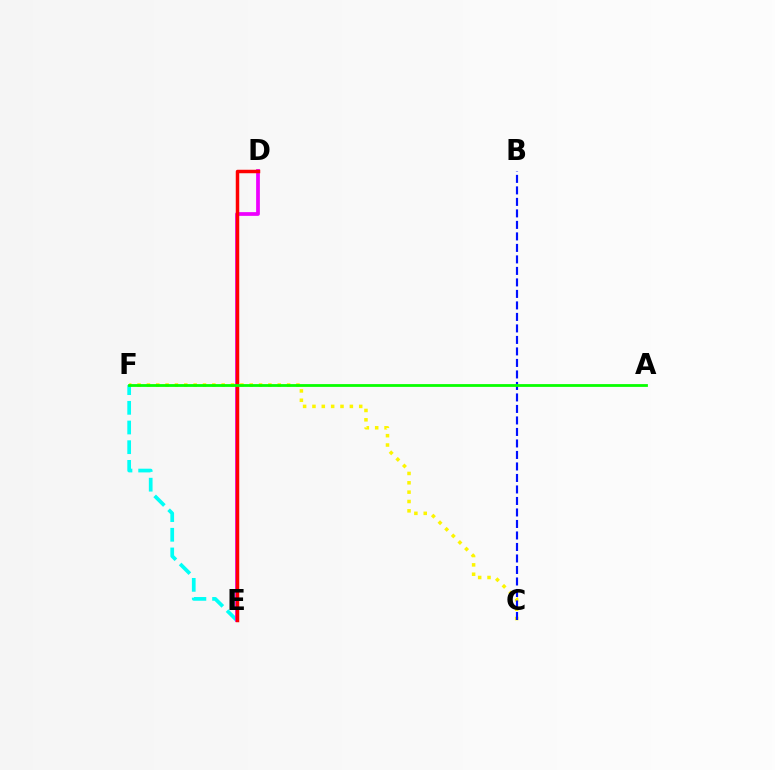{('C', 'F'): [{'color': '#fcf500', 'line_style': 'dotted', 'thickness': 2.54}], ('E', 'F'): [{'color': '#00fff6', 'line_style': 'dashed', 'thickness': 2.67}], ('D', 'E'): [{'color': '#ee00ff', 'line_style': 'solid', 'thickness': 2.69}, {'color': '#ff0000', 'line_style': 'solid', 'thickness': 2.5}], ('B', 'C'): [{'color': '#0010ff', 'line_style': 'dashed', 'thickness': 1.56}], ('A', 'F'): [{'color': '#08ff00', 'line_style': 'solid', 'thickness': 2.01}]}